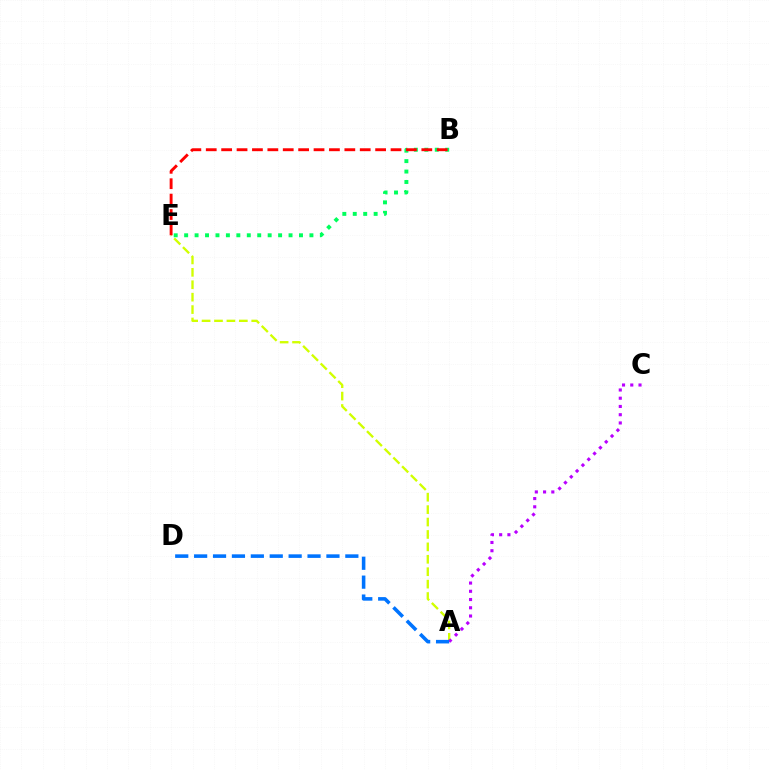{('A', 'E'): [{'color': '#d1ff00', 'line_style': 'dashed', 'thickness': 1.69}], ('A', 'C'): [{'color': '#b900ff', 'line_style': 'dotted', 'thickness': 2.24}], ('B', 'E'): [{'color': '#00ff5c', 'line_style': 'dotted', 'thickness': 2.84}, {'color': '#ff0000', 'line_style': 'dashed', 'thickness': 2.09}], ('A', 'D'): [{'color': '#0074ff', 'line_style': 'dashed', 'thickness': 2.57}]}